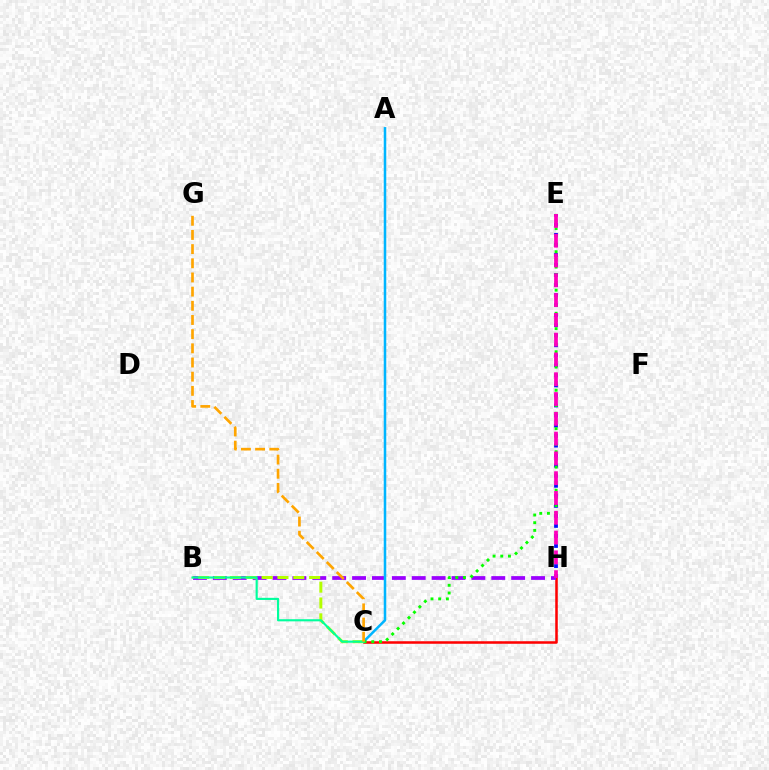{('C', 'H'): [{'color': '#ff0000', 'line_style': 'solid', 'thickness': 1.82}], ('E', 'H'): [{'color': '#0010ff', 'line_style': 'dotted', 'thickness': 2.73}, {'color': '#ff00bd', 'line_style': 'dashed', 'thickness': 2.69}], ('B', 'H'): [{'color': '#9b00ff', 'line_style': 'dashed', 'thickness': 2.7}], ('A', 'C'): [{'color': '#00b5ff', 'line_style': 'solid', 'thickness': 1.82}], ('B', 'C'): [{'color': '#b3ff00', 'line_style': 'dashed', 'thickness': 2.15}, {'color': '#00ff9d', 'line_style': 'solid', 'thickness': 1.53}], ('C', 'E'): [{'color': '#08ff00', 'line_style': 'dotted', 'thickness': 2.09}], ('C', 'G'): [{'color': '#ffa500', 'line_style': 'dashed', 'thickness': 1.93}]}